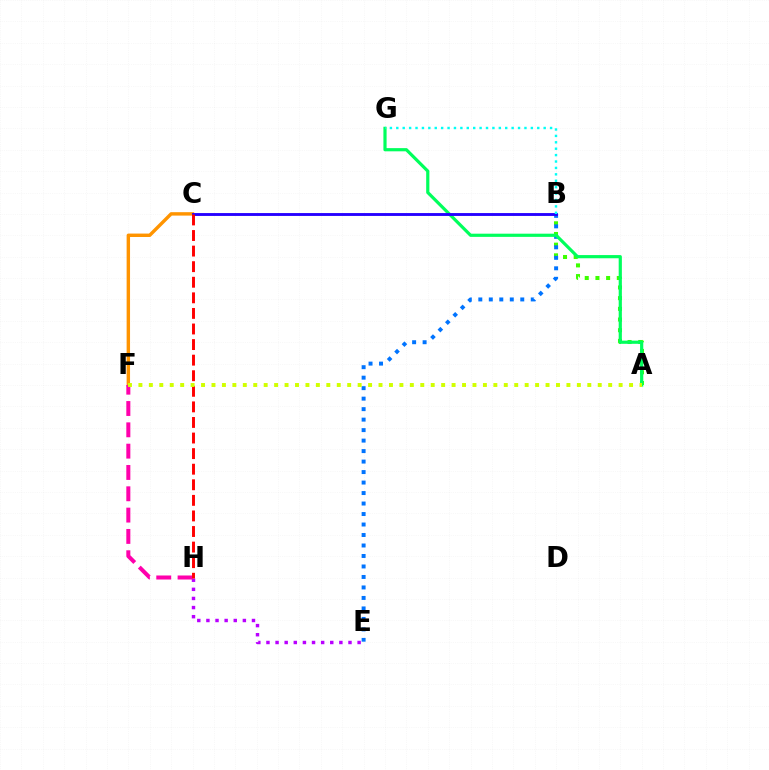{('E', 'H'): [{'color': '#b900ff', 'line_style': 'dotted', 'thickness': 2.48}], ('A', 'B'): [{'color': '#3dff00', 'line_style': 'dotted', 'thickness': 2.9}], ('B', 'E'): [{'color': '#0074ff', 'line_style': 'dotted', 'thickness': 2.85}], ('C', 'F'): [{'color': '#ff9400', 'line_style': 'solid', 'thickness': 2.46}], ('A', 'G'): [{'color': '#00ff5c', 'line_style': 'solid', 'thickness': 2.29}], ('F', 'H'): [{'color': '#ff00ac', 'line_style': 'dashed', 'thickness': 2.9}], ('B', 'C'): [{'color': '#2500ff', 'line_style': 'solid', 'thickness': 2.06}], ('C', 'H'): [{'color': '#ff0000', 'line_style': 'dashed', 'thickness': 2.12}], ('A', 'F'): [{'color': '#d1ff00', 'line_style': 'dotted', 'thickness': 2.84}], ('B', 'G'): [{'color': '#00fff6', 'line_style': 'dotted', 'thickness': 1.74}]}